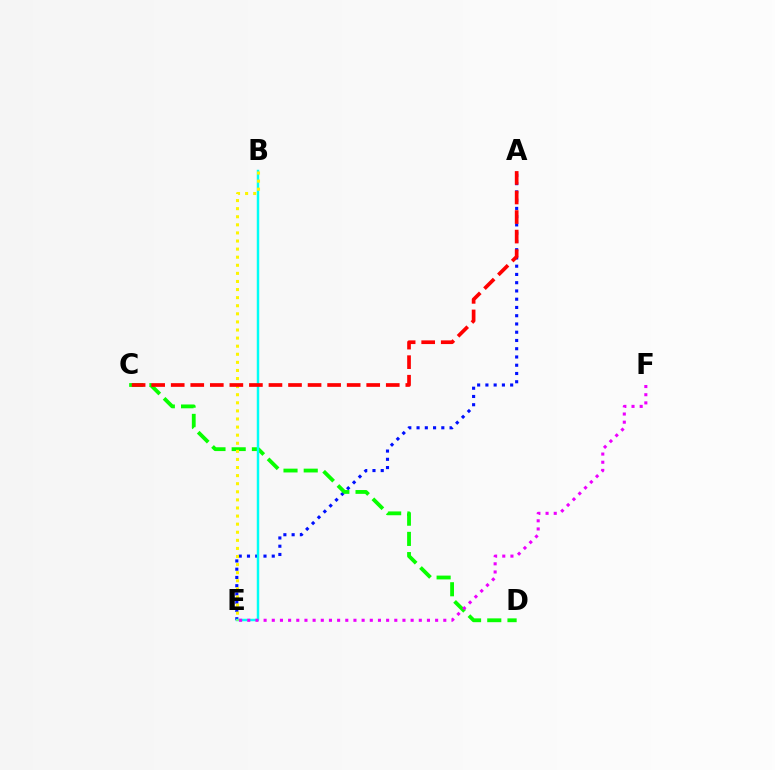{('A', 'E'): [{'color': '#0010ff', 'line_style': 'dotted', 'thickness': 2.24}], ('C', 'D'): [{'color': '#08ff00', 'line_style': 'dashed', 'thickness': 2.75}], ('B', 'E'): [{'color': '#00fff6', 'line_style': 'solid', 'thickness': 1.77}, {'color': '#fcf500', 'line_style': 'dotted', 'thickness': 2.2}], ('A', 'C'): [{'color': '#ff0000', 'line_style': 'dashed', 'thickness': 2.66}], ('E', 'F'): [{'color': '#ee00ff', 'line_style': 'dotted', 'thickness': 2.22}]}